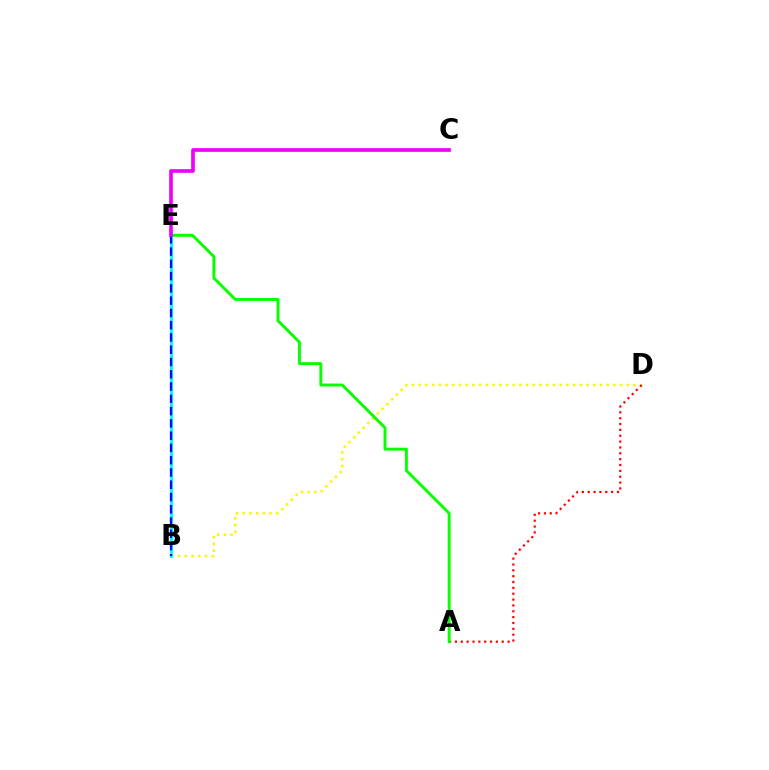{('B', 'D'): [{'color': '#fcf500', 'line_style': 'dotted', 'thickness': 1.82}], ('A', 'D'): [{'color': '#ff0000', 'line_style': 'dotted', 'thickness': 1.59}], ('B', 'E'): [{'color': '#00fff6', 'line_style': 'solid', 'thickness': 2.14}, {'color': '#0010ff', 'line_style': 'dashed', 'thickness': 1.67}], ('A', 'E'): [{'color': '#08ff00', 'line_style': 'solid', 'thickness': 2.11}], ('C', 'E'): [{'color': '#ee00ff', 'line_style': 'solid', 'thickness': 2.64}]}